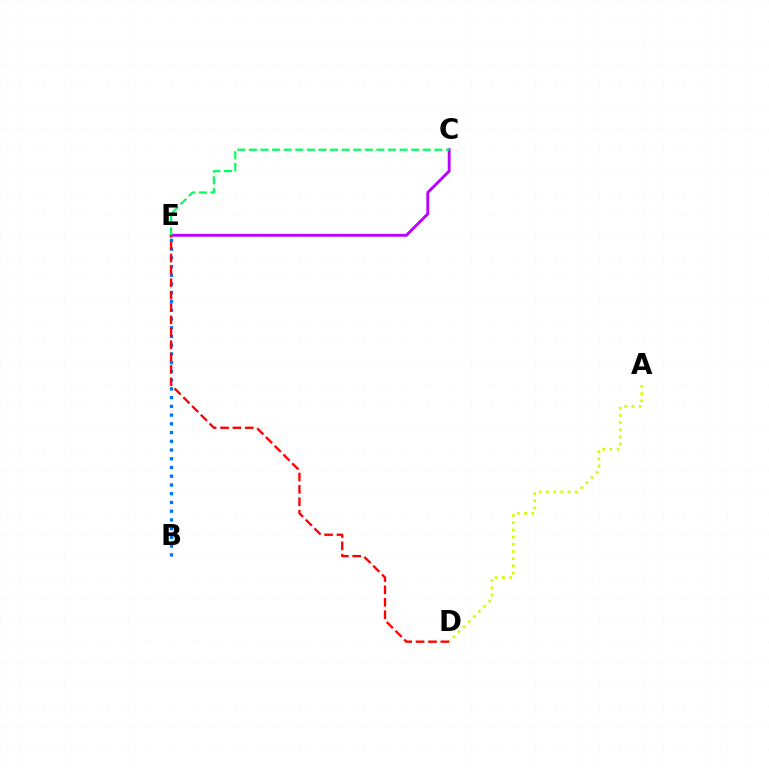{('B', 'E'): [{'color': '#0074ff', 'line_style': 'dotted', 'thickness': 2.37}], ('C', 'E'): [{'color': '#b900ff', 'line_style': 'solid', 'thickness': 2.07}, {'color': '#00ff5c', 'line_style': 'dashed', 'thickness': 1.58}], ('A', 'D'): [{'color': '#d1ff00', 'line_style': 'dotted', 'thickness': 1.96}], ('D', 'E'): [{'color': '#ff0000', 'line_style': 'dashed', 'thickness': 1.68}]}